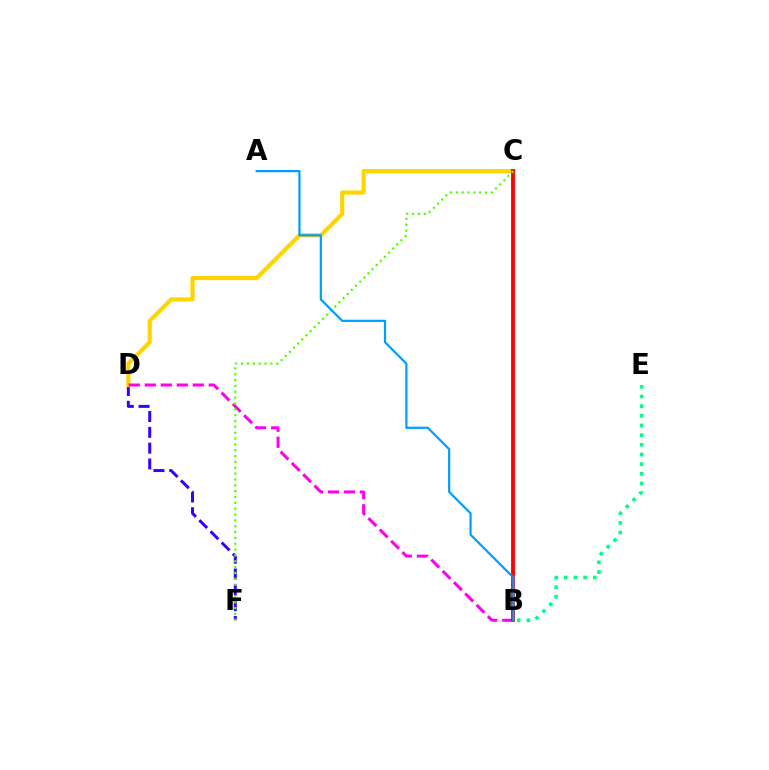{('B', 'E'): [{'color': '#00ff86', 'line_style': 'dotted', 'thickness': 2.62}], ('D', 'F'): [{'color': '#3700ff', 'line_style': 'dashed', 'thickness': 2.15}], ('C', 'D'): [{'color': '#ffd500', 'line_style': 'solid', 'thickness': 3.0}], ('B', 'D'): [{'color': '#ff00ed', 'line_style': 'dashed', 'thickness': 2.17}], ('B', 'C'): [{'color': '#ff0000', 'line_style': 'solid', 'thickness': 2.75}], ('C', 'F'): [{'color': '#4fff00', 'line_style': 'dotted', 'thickness': 1.59}], ('A', 'B'): [{'color': '#009eff', 'line_style': 'solid', 'thickness': 1.6}]}